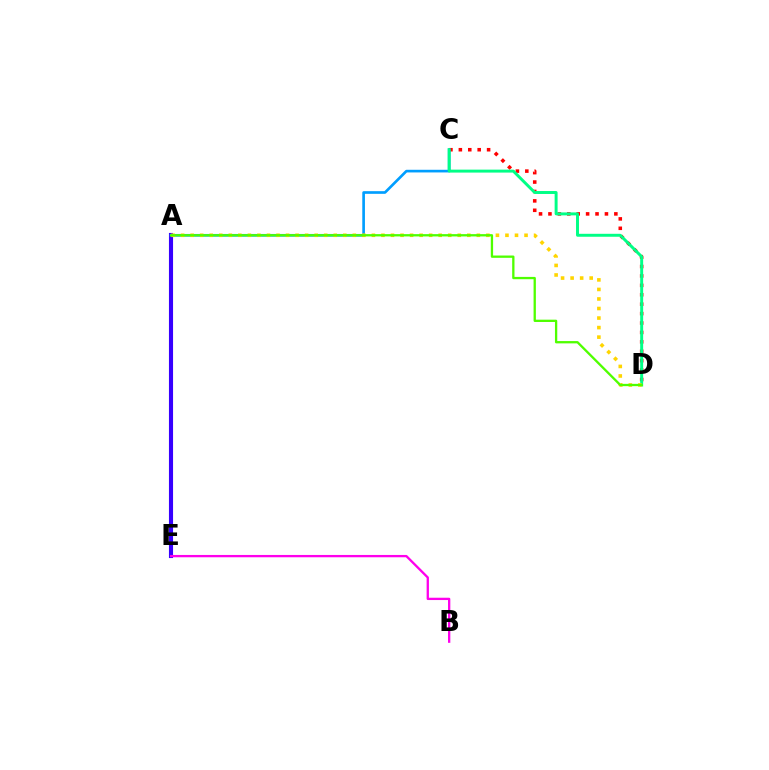{('C', 'D'): [{'color': '#ff0000', 'line_style': 'dotted', 'thickness': 2.56}, {'color': '#00ff86', 'line_style': 'solid', 'thickness': 2.13}], ('A', 'E'): [{'color': '#3700ff', 'line_style': 'solid', 'thickness': 2.96}], ('A', 'C'): [{'color': '#009eff', 'line_style': 'solid', 'thickness': 1.92}], ('A', 'D'): [{'color': '#ffd500', 'line_style': 'dotted', 'thickness': 2.59}, {'color': '#4fff00', 'line_style': 'solid', 'thickness': 1.66}], ('B', 'E'): [{'color': '#ff00ed', 'line_style': 'solid', 'thickness': 1.67}]}